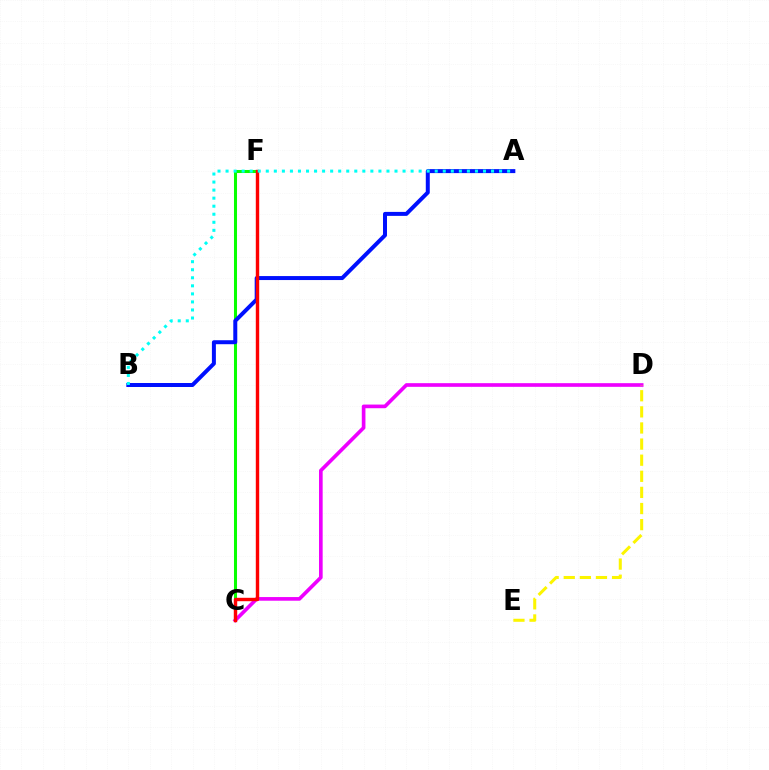{('C', 'D'): [{'color': '#ee00ff', 'line_style': 'solid', 'thickness': 2.63}], ('D', 'E'): [{'color': '#fcf500', 'line_style': 'dashed', 'thickness': 2.19}], ('C', 'F'): [{'color': '#08ff00', 'line_style': 'solid', 'thickness': 2.19}, {'color': '#ff0000', 'line_style': 'solid', 'thickness': 2.45}], ('A', 'B'): [{'color': '#0010ff', 'line_style': 'solid', 'thickness': 2.87}, {'color': '#00fff6', 'line_style': 'dotted', 'thickness': 2.19}]}